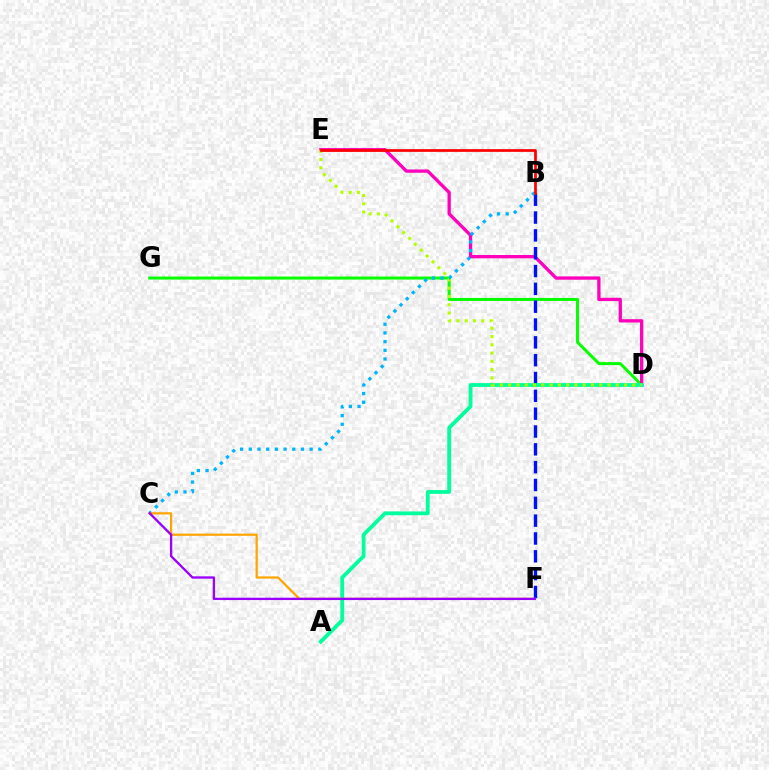{('D', 'G'): [{'color': '#08ff00', 'line_style': 'solid', 'thickness': 2.17}], ('D', 'E'): [{'color': '#ff00bd', 'line_style': 'solid', 'thickness': 2.38}, {'color': '#b3ff00', 'line_style': 'dotted', 'thickness': 2.25}], ('B', 'F'): [{'color': '#0010ff', 'line_style': 'dashed', 'thickness': 2.42}], ('A', 'D'): [{'color': '#00ff9d', 'line_style': 'solid', 'thickness': 2.74}], ('B', 'C'): [{'color': '#00b5ff', 'line_style': 'dotted', 'thickness': 2.36}], ('C', 'F'): [{'color': '#ffa500', 'line_style': 'solid', 'thickness': 1.61}, {'color': '#9b00ff', 'line_style': 'solid', 'thickness': 1.68}], ('B', 'E'): [{'color': '#ff0000', 'line_style': 'solid', 'thickness': 1.96}]}